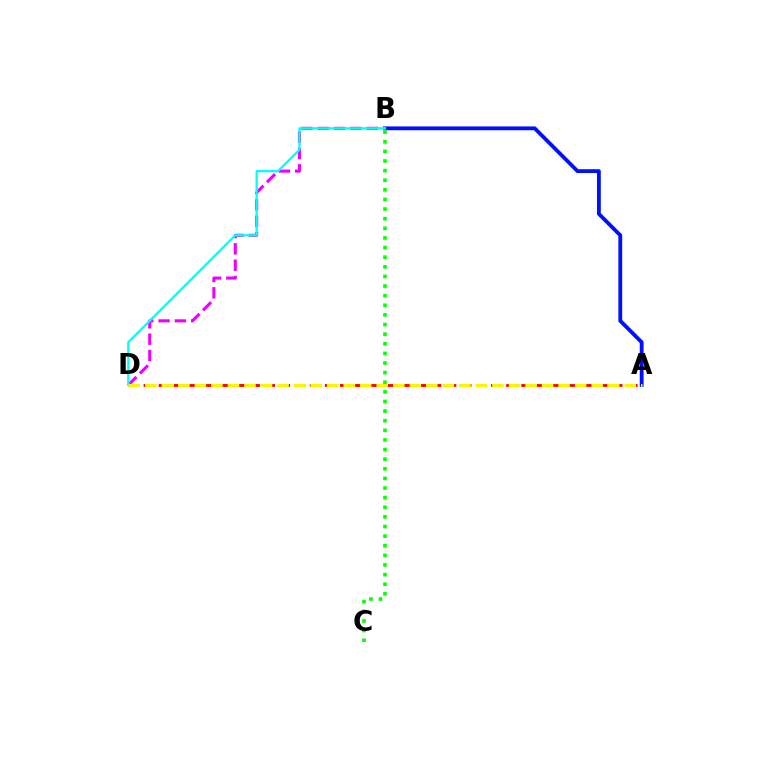{('A', 'D'): [{'color': '#ff0000', 'line_style': 'dashed', 'thickness': 2.05}, {'color': '#fcf500', 'line_style': 'dashed', 'thickness': 2.25}], ('A', 'B'): [{'color': '#0010ff', 'line_style': 'solid', 'thickness': 2.75}], ('B', 'D'): [{'color': '#ee00ff', 'line_style': 'dashed', 'thickness': 2.22}, {'color': '#00fff6', 'line_style': 'solid', 'thickness': 1.65}], ('B', 'C'): [{'color': '#08ff00', 'line_style': 'dotted', 'thickness': 2.61}]}